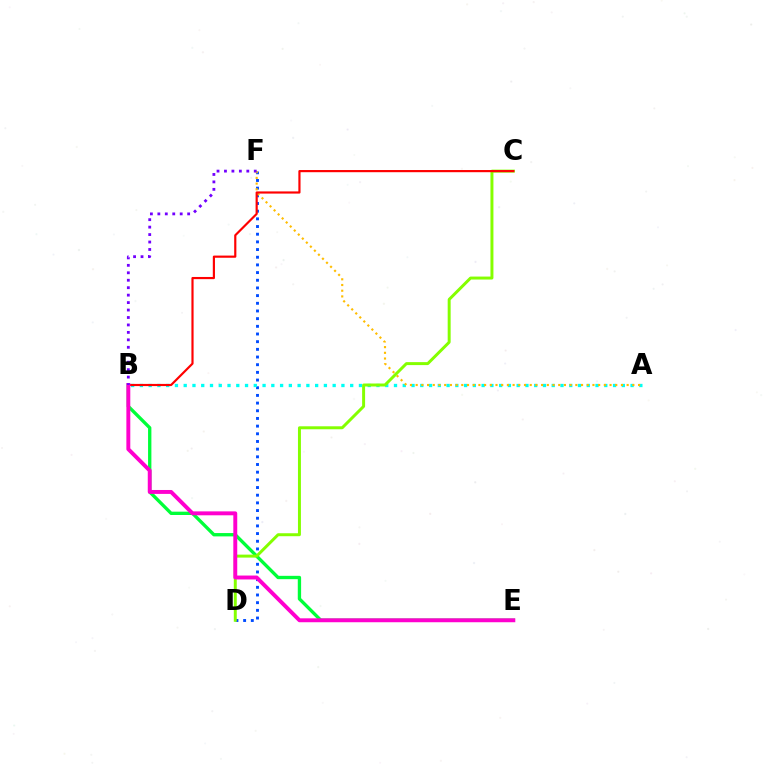{('D', 'F'): [{'color': '#004bff', 'line_style': 'dotted', 'thickness': 2.09}], ('A', 'B'): [{'color': '#00fff6', 'line_style': 'dotted', 'thickness': 2.38}], ('B', 'E'): [{'color': '#00ff39', 'line_style': 'solid', 'thickness': 2.4}, {'color': '#ff00cf', 'line_style': 'solid', 'thickness': 2.82}], ('A', 'F'): [{'color': '#ffbd00', 'line_style': 'dotted', 'thickness': 1.55}], ('C', 'D'): [{'color': '#84ff00', 'line_style': 'solid', 'thickness': 2.14}], ('B', 'C'): [{'color': '#ff0000', 'line_style': 'solid', 'thickness': 1.57}], ('B', 'F'): [{'color': '#7200ff', 'line_style': 'dotted', 'thickness': 2.02}]}